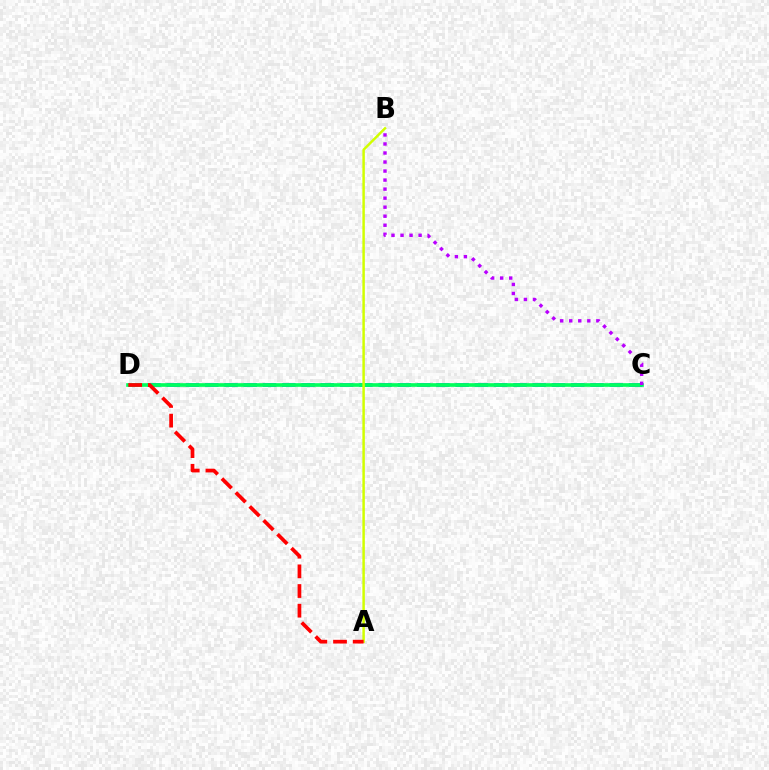{('C', 'D'): [{'color': '#0074ff', 'line_style': 'dashed', 'thickness': 2.62}, {'color': '#00ff5c', 'line_style': 'solid', 'thickness': 2.63}], ('A', 'B'): [{'color': '#d1ff00', 'line_style': 'solid', 'thickness': 1.78}], ('B', 'C'): [{'color': '#b900ff', 'line_style': 'dotted', 'thickness': 2.45}], ('A', 'D'): [{'color': '#ff0000', 'line_style': 'dashed', 'thickness': 2.67}]}